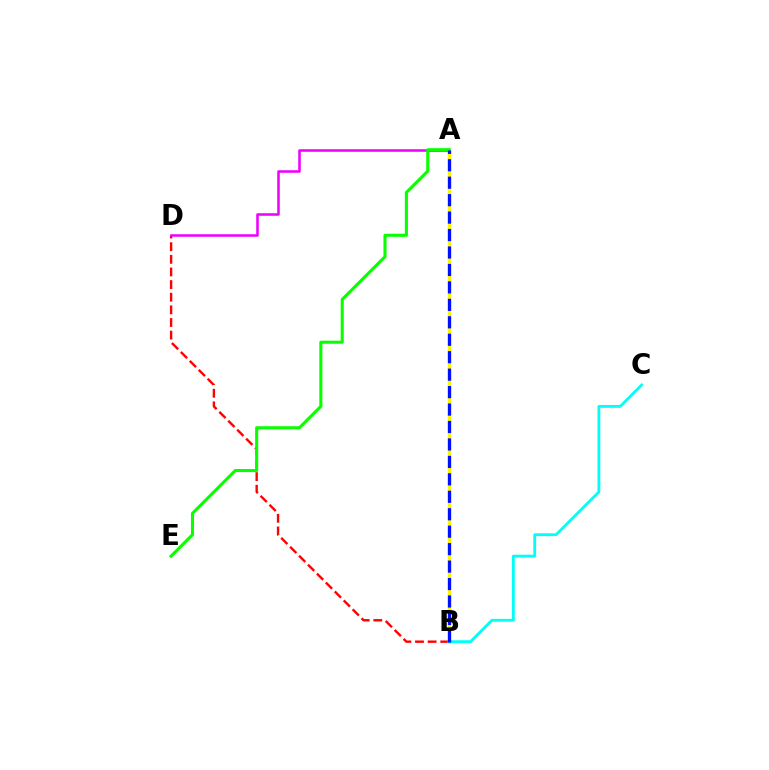{('B', 'D'): [{'color': '#ff0000', 'line_style': 'dashed', 'thickness': 1.72}], ('A', 'D'): [{'color': '#ee00ff', 'line_style': 'solid', 'thickness': 1.83}], ('A', 'B'): [{'color': '#fcf500', 'line_style': 'solid', 'thickness': 2.34}, {'color': '#0010ff', 'line_style': 'dashed', 'thickness': 2.37}], ('A', 'E'): [{'color': '#08ff00', 'line_style': 'solid', 'thickness': 2.22}], ('B', 'C'): [{'color': '#00fff6', 'line_style': 'solid', 'thickness': 2.04}]}